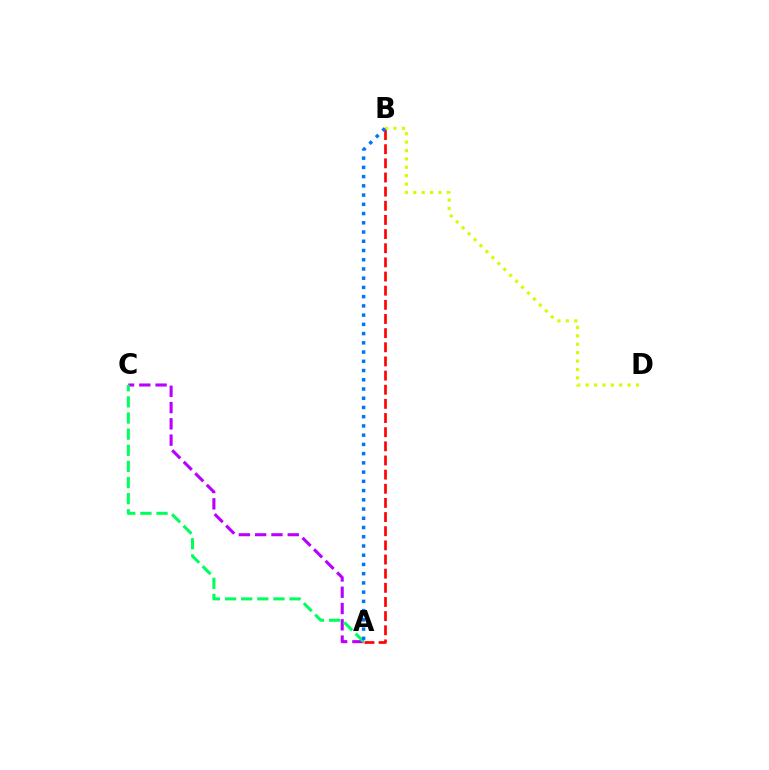{('A', 'B'): [{'color': '#ff0000', 'line_style': 'dashed', 'thickness': 1.92}, {'color': '#0074ff', 'line_style': 'dotted', 'thickness': 2.51}], ('A', 'C'): [{'color': '#b900ff', 'line_style': 'dashed', 'thickness': 2.21}, {'color': '#00ff5c', 'line_style': 'dashed', 'thickness': 2.19}], ('B', 'D'): [{'color': '#d1ff00', 'line_style': 'dotted', 'thickness': 2.28}]}